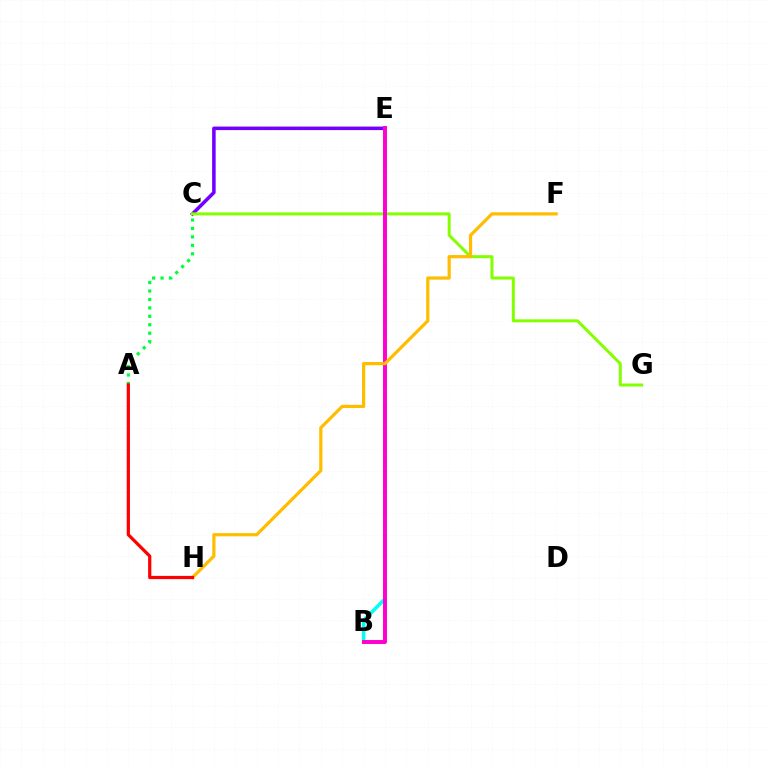{('B', 'E'): [{'color': '#00fff6', 'line_style': 'solid', 'thickness': 2.57}, {'color': '#004bff', 'line_style': 'dashed', 'thickness': 1.62}, {'color': '#ff00cf', 'line_style': 'solid', 'thickness': 2.85}], ('C', 'E'): [{'color': '#7200ff', 'line_style': 'solid', 'thickness': 2.55}], ('A', 'C'): [{'color': '#00ff39', 'line_style': 'dotted', 'thickness': 2.29}], ('C', 'G'): [{'color': '#84ff00', 'line_style': 'solid', 'thickness': 2.16}], ('F', 'H'): [{'color': '#ffbd00', 'line_style': 'solid', 'thickness': 2.32}], ('A', 'H'): [{'color': '#ff0000', 'line_style': 'solid', 'thickness': 2.32}]}